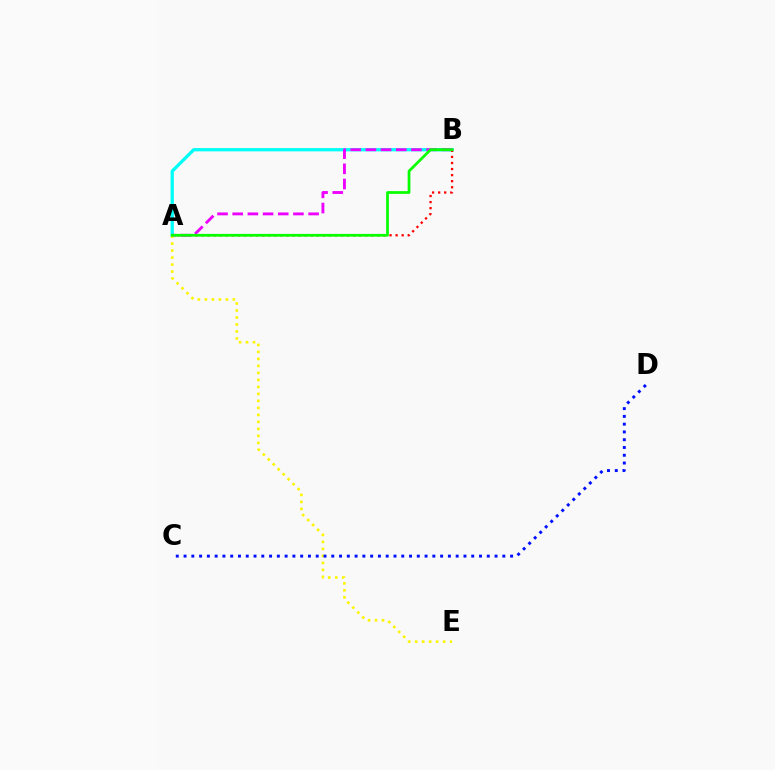{('A', 'B'): [{'color': '#00fff6', 'line_style': 'solid', 'thickness': 2.36}, {'color': '#ff0000', 'line_style': 'dotted', 'thickness': 1.65}, {'color': '#ee00ff', 'line_style': 'dashed', 'thickness': 2.06}, {'color': '#08ff00', 'line_style': 'solid', 'thickness': 1.98}], ('A', 'E'): [{'color': '#fcf500', 'line_style': 'dotted', 'thickness': 1.9}], ('C', 'D'): [{'color': '#0010ff', 'line_style': 'dotted', 'thickness': 2.11}]}